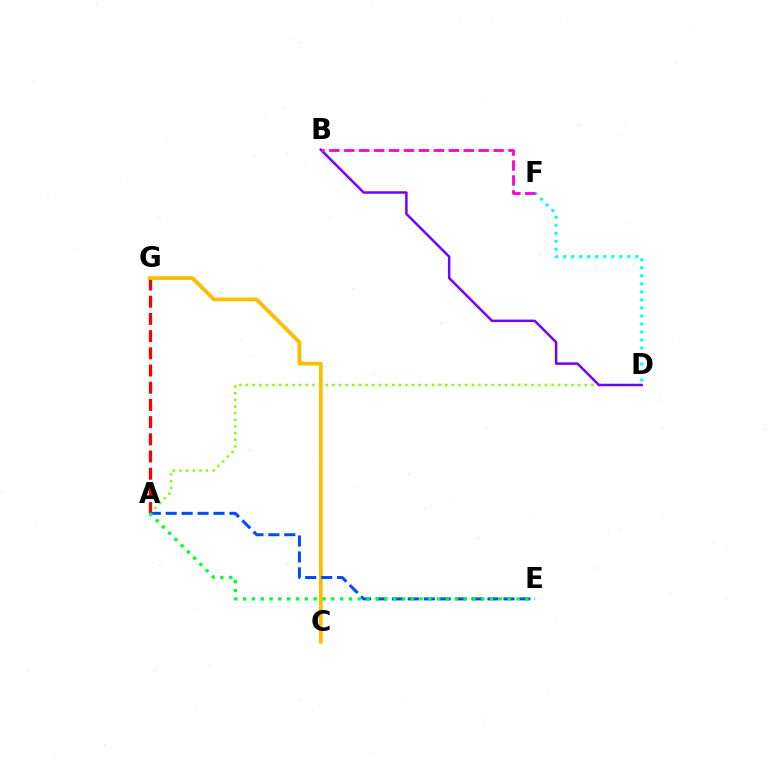{('A', 'D'): [{'color': '#84ff00', 'line_style': 'dotted', 'thickness': 1.8}], ('D', 'F'): [{'color': '#00fff6', 'line_style': 'dotted', 'thickness': 2.18}], ('A', 'G'): [{'color': '#ff0000', 'line_style': 'dashed', 'thickness': 2.34}], ('C', 'G'): [{'color': '#ffbd00', 'line_style': 'solid', 'thickness': 2.71}], ('A', 'E'): [{'color': '#004bff', 'line_style': 'dashed', 'thickness': 2.16}, {'color': '#00ff39', 'line_style': 'dotted', 'thickness': 2.4}], ('B', 'D'): [{'color': '#7200ff', 'line_style': 'solid', 'thickness': 1.78}], ('B', 'F'): [{'color': '#ff00cf', 'line_style': 'dashed', 'thickness': 2.03}]}